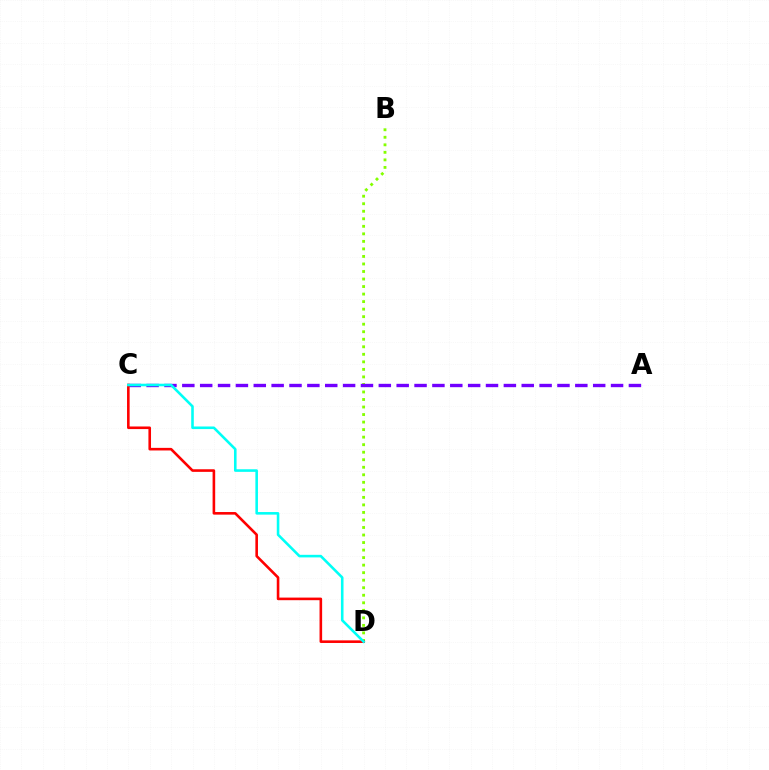{('B', 'D'): [{'color': '#84ff00', 'line_style': 'dotted', 'thickness': 2.05}], ('A', 'C'): [{'color': '#7200ff', 'line_style': 'dashed', 'thickness': 2.43}], ('C', 'D'): [{'color': '#ff0000', 'line_style': 'solid', 'thickness': 1.87}, {'color': '#00fff6', 'line_style': 'solid', 'thickness': 1.86}]}